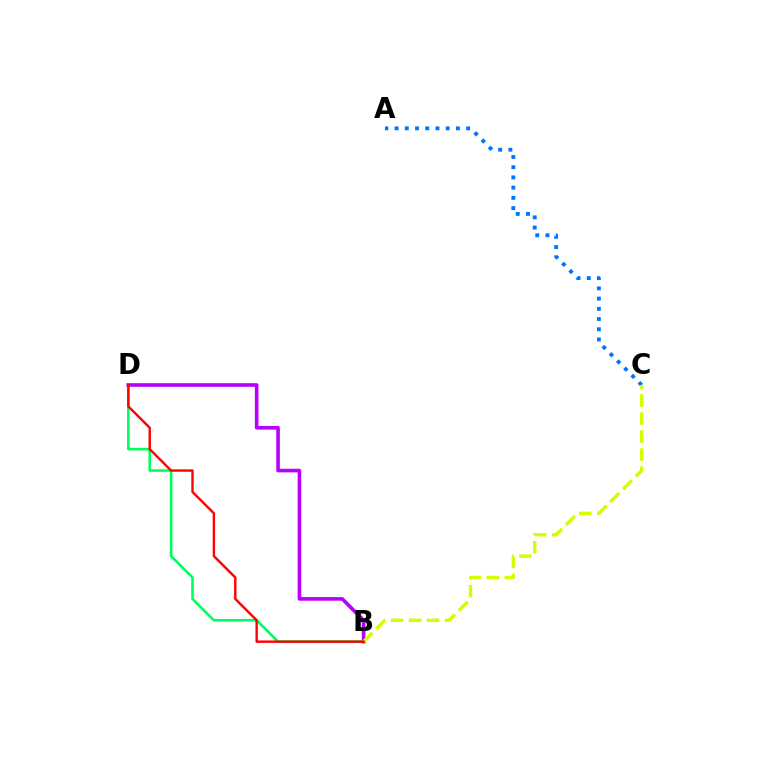{('B', 'D'): [{'color': '#00ff5c', 'line_style': 'solid', 'thickness': 1.88}, {'color': '#b900ff', 'line_style': 'solid', 'thickness': 2.62}, {'color': '#ff0000', 'line_style': 'solid', 'thickness': 1.73}], ('A', 'C'): [{'color': '#0074ff', 'line_style': 'dotted', 'thickness': 2.78}], ('B', 'C'): [{'color': '#d1ff00', 'line_style': 'dashed', 'thickness': 2.45}]}